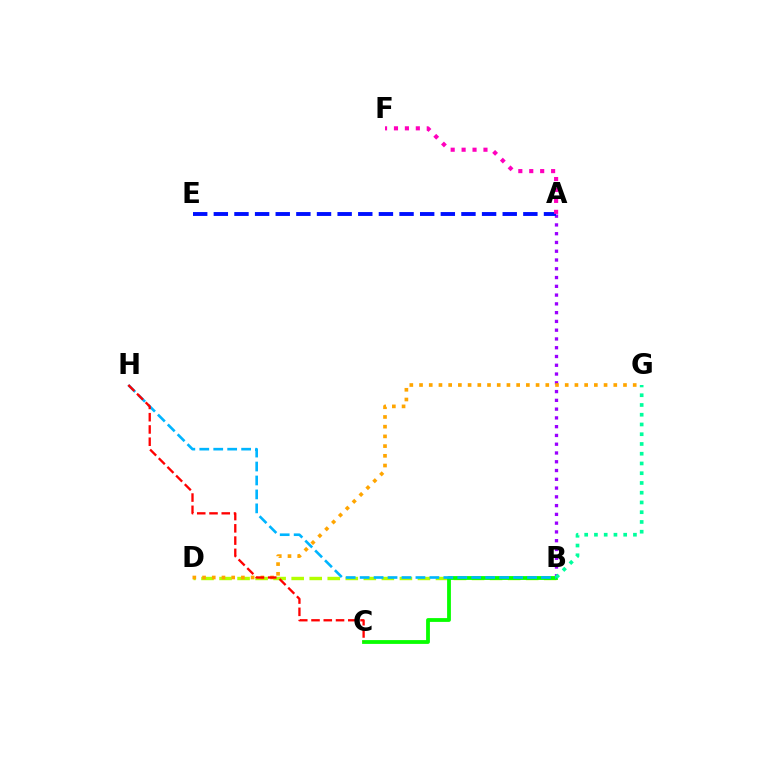{('A', 'B'): [{'color': '#9b00ff', 'line_style': 'dotted', 'thickness': 2.38}], ('A', 'E'): [{'color': '#0010ff', 'line_style': 'dashed', 'thickness': 2.8}], ('B', 'D'): [{'color': '#b3ff00', 'line_style': 'dashed', 'thickness': 2.45}], ('B', 'C'): [{'color': '#08ff00', 'line_style': 'solid', 'thickness': 2.74}], ('D', 'G'): [{'color': '#ffa500', 'line_style': 'dotted', 'thickness': 2.64}], ('B', 'H'): [{'color': '#00b5ff', 'line_style': 'dashed', 'thickness': 1.9}], ('B', 'G'): [{'color': '#00ff9d', 'line_style': 'dotted', 'thickness': 2.65}], ('A', 'F'): [{'color': '#ff00bd', 'line_style': 'dotted', 'thickness': 2.97}], ('C', 'H'): [{'color': '#ff0000', 'line_style': 'dashed', 'thickness': 1.67}]}